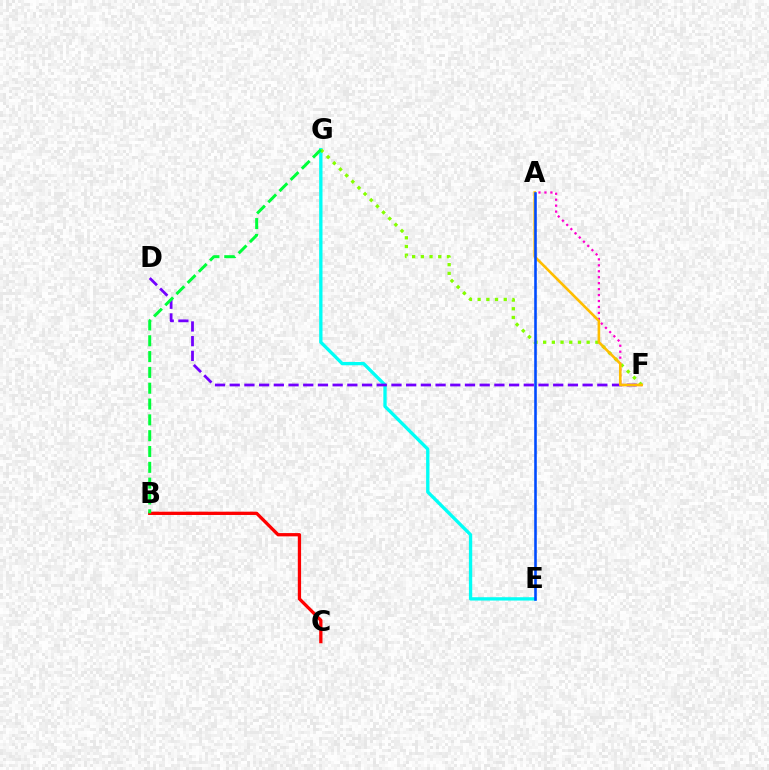{('E', 'G'): [{'color': '#00fff6', 'line_style': 'solid', 'thickness': 2.39}], ('A', 'F'): [{'color': '#ff00cf', 'line_style': 'dotted', 'thickness': 1.62}, {'color': '#ffbd00', 'line_style': 'solid', 'thickness': 1.88}], ('D', 'F'): [{'color': '#7200ff', 'line_style': 'dashed', 'thickness': 2.0}], ('F', 'G'): [{'color': '#84ff00', 'line_style': 'dotted', 'thickness': 2.37}], ('B', 'C'): [{'color': '#ff0000', 'line_style': 'solid', 'thickness': 2.36}], ('A', 'E'): [{'color': '#004bff', 'line_style': 'solid', 'thickness': 1.87}], ('B', 'G'): [{'color': '#00ff39', 'line_style': 'dashed', 'thickness': 2.15}]}